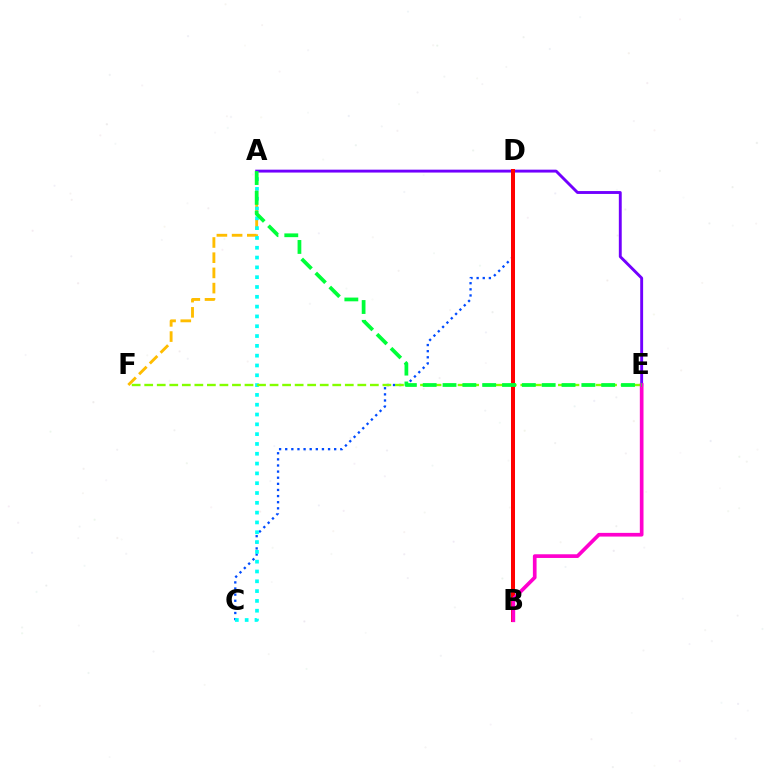{('A', 'F'): [{'color': '#ffbd00', 'line_style': 'dashed', 'thickness': 2.07}], ('C', 'D'): [{'color': '#004bff', 'line_style': 'dotted', 'thickness': 1.66}], ('A', 'E'): [{'color': '#7200ff', 'line_style': 'solid', 'thickness': 2.08}, {'color': '#00ff39', 'line_style': 'dashed', 'thickness': 2.69}], ('A', 'C'): [{'color': '#00fff6', 'line_style': 'dotted', 'thickness': 2.67}], ('B', 'D'): [{'color': '#ff0000', 'line_style': 'solid', 'thickness': 2.89}], ('E', 'F'): [{'color': '#84ff00', 'line_style': 'dashed', 'thickness': 1.7}], ('B', 'E'): [{'color': '#ff00cf', 'line_style': 'solid', 'thickness': 2.65}]}